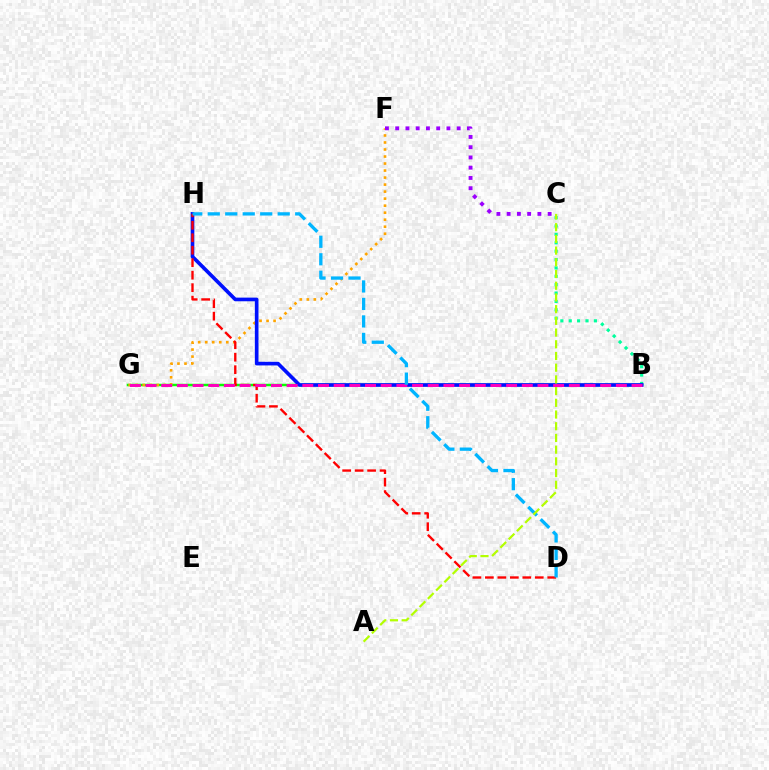{('B', 'G'): [{'color': '#08ff00', 'line_style': 'solid', 'thickness': 1.79}, {'color': '#ff00bd', 'line_style': 'dashed', 'thickness': 2.13}], ('B', 'C'): [{'color': '#00ff9d', 'line_style': 'dotted', 'thickness': 2.28}], ('F', 'G'): [{'color': '#ffa500', 'line_style': 'dotted', 'thickness': 1.91}], ('C', 'F'): [{'color': '#9b00ff', 'line_style': 'dotted', 'thickness': 2.78}], ('B', 'H'): [{'color': '#0010ff', 'line_style': 'solid', 'thickness': 2.63}], ('D', 'H'): [{'color': '#ff0000', 'line_style': 'dashed', 'thickness': 1.69}, {'color': '#00b5ff', 'line_style': 'dashed', 'thickness': 2.38}], ('A', 'C'): [{'color': '#b3ff00', 'line_style': 'dashed', 'thickness': 1.59}]}